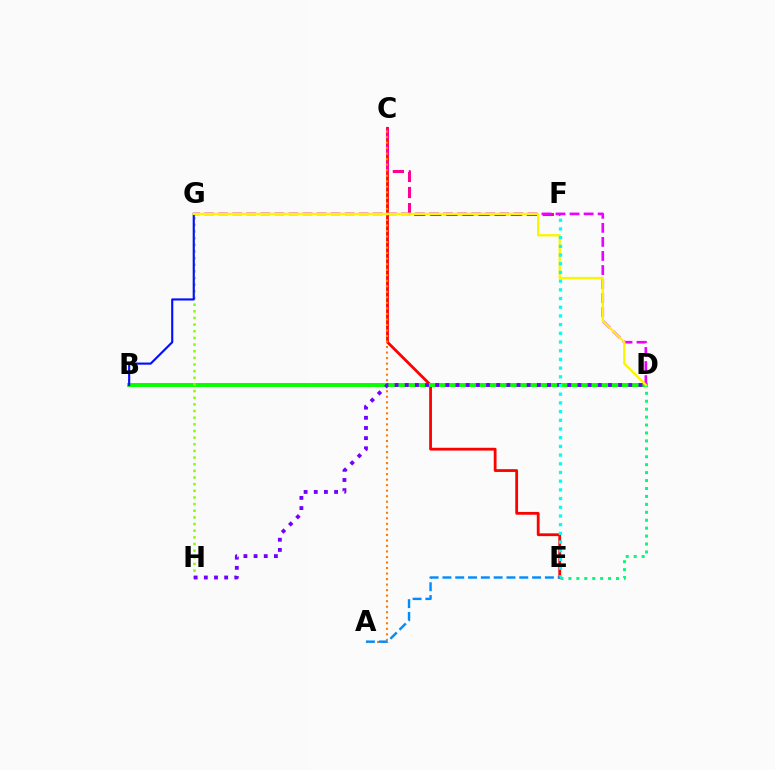{('C', 'E'): [{'color': '#ff0000', 'line_style': 'solid', 'thickness': 2.01}], ('B', 'D'): [{'color': '#08ff00', 'line_style': 'solid', 'thickness': 2.84}], ('G', 'H'): [{'color': '#84ff00', 'line_style': 'dotted', 'thickness': 1.81}], ('C', 'F'): [{'color': '#ff0094', 'line_style': 'dashed', 'thickness': 2.19}], ('D', 'G'): [{'color': '#ee00ff', 'line_style': 'dashed', 'thickness': 1.91}, {'color': '#fcf500', 'line_style': 'solid', 'thickness': 1.69}], ('A', 'C'): [{'color': '#ff7c00', 'line_style': 'dotted', 'thickness': 1.5}], ('B', 'G'): [{'color': '#0010ff', 'line_style': 'solid', 'thickness': 1.53}], ('D', 'E'): [{'color': '#00ff74', 'line_style': 'dotted', 'thickness': 2.16}], ('D', 'H'): [{'color': '#7200ff', 'line_style': 'dotted', 'thickness': 2.76}], ('E', 'F'): [{'color': '#00fff6', 'line_style': 'dotted', 'thickness': 2.36}], ('A', 'E'): [{'color': '#008cff', 'line_style': 'dashed', 'thickness': 1.74}]}